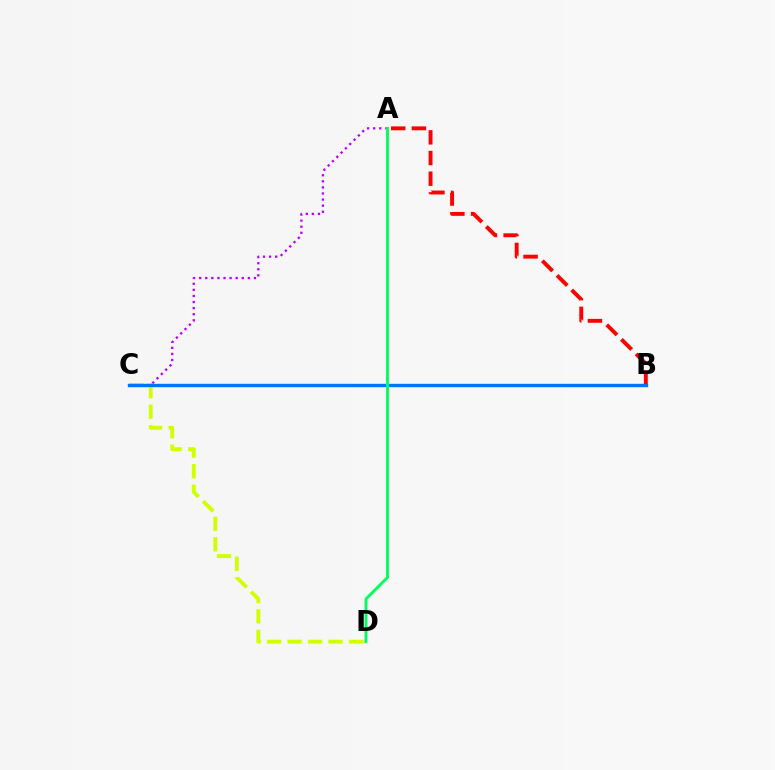{('A', 'B'): [{'color': '#ff0000', 'line_style': 'dashed', 'thickness': 2.81}], ('A', 'C'): [{'color': '#b900ff', 'line_style': 'dotted', 'thickness': 1.65}], ('C', 'D'): [{'color': '#d1ff00', 'line_style': 'dashed', 'thickness': 2.79}], ('B', 'C'): [{'color': '#0074ff', 'line_style': 'solid', 'thickness': 2.43}], ('A', 'D'): [{'color': '#00ff5c', 'line_style': 'solid', 'thickness': 2.08}]}